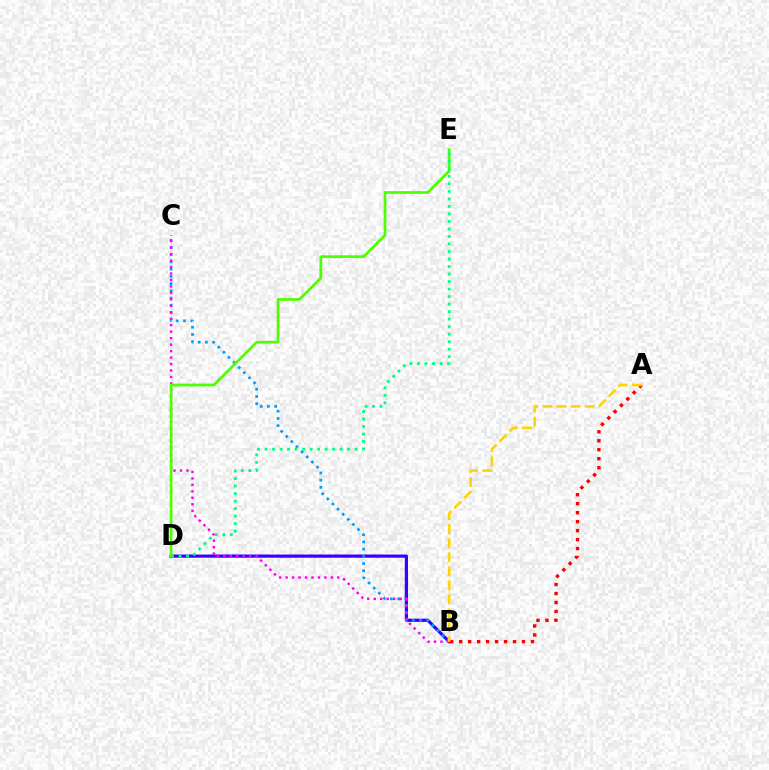{('B', 'D'): [{'color': '#3700ff', 'line_style': 'solid', 'thickness': 2.3}], ('B', 'C'): [{'color': '#009eff', 'line_style': 'dotted', 'thickness': 1.96}, {'color': '#ff00ed', 'line_style': 'dotted', 'thickness': 1.76}], ('A', 'B'): [{'color': '#ff0000', 'line_style': 'dotted', 'thickness': 2.44}, {'color': '#ffd500', 'line_style': 'dashed', 'thickness': 1.9}], ('D', 'E'): [{'color': '#4fff00', 'line_style': 'solid', 'thickness': 1.96}, {'color': '#00ff86', 'line_style': 'dotted', 'thickness': 2.04}]}